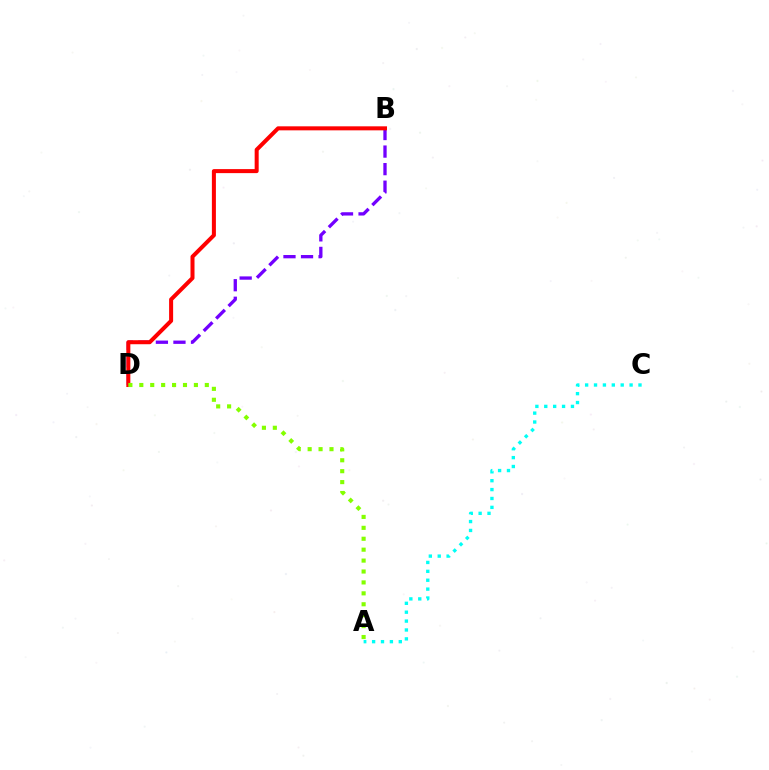{('B', 'D'): [{'color': '#7200ff', 'line_style': 'dashed', 'thickness': 2.38}, {'color': '#ff0000', 'line_style': 'solid', 'thickness': 2.89}], ('A', 'C'): [{'color': '#00fff6', 'line_style': 'dotted', 'thickness': 2.42}], ('A', 'D'): [{'color': '#84ff00', 'line_style': 'dotted', 'thickness': 2.97}]}